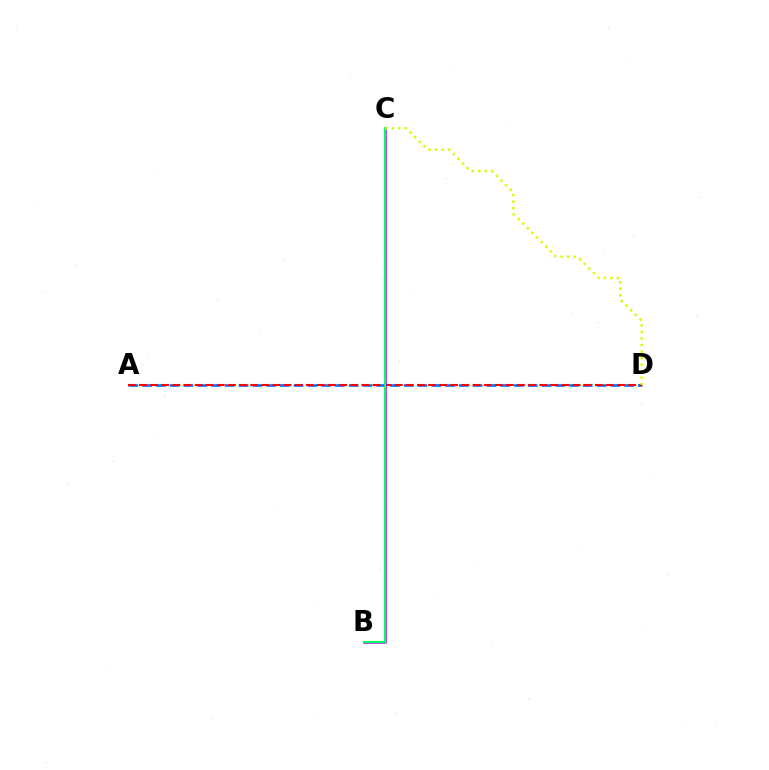{('A', 'D'): [{'color': '#0074ff', 'line_style': 'dashed', 'thickness': 1.87}, {'color': '#ff0000', 'line_style': 'dashed', 'thickness': 1.51}], ('B', 'C'): [{'color': '#b900ff', 'line_style': 'solid', 'thickness': 1.82}, {'color': '#00ff5c', 'line_style': 'solid', 'thickness': 1.53}], ('C', 'D'): [{'color': '#d1ff00', 'line_style': 'dotted', 'thickness': 1.77}]}